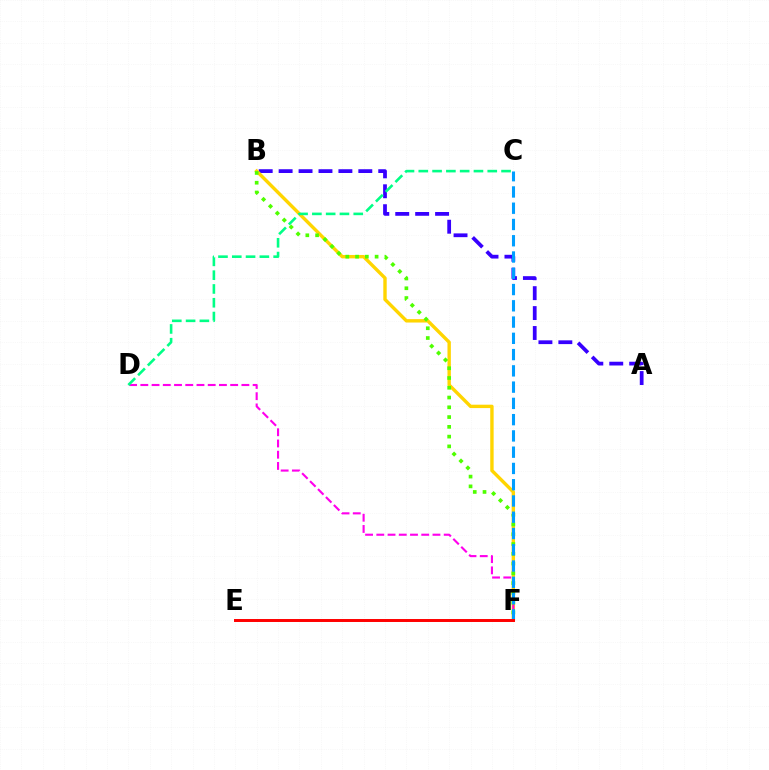{('A', 'B'): [{'color': '#3700ff', 'line_style': 'dashed', 'thickness': 2.71}], ('B', 'F'): [{'color': '#ffd500', 'line_style': 'solid', 'thickness': 2.44}, {'color': '#4fff00', 'line_style': 'dotted', 'thickness': 2.65}], ('D', 'F'): [{'color': '#ff00ed', 'line_style': 'dashed', 'thickness': 1.53}], ('C', 'D'): [{'color': '#00ff86', 'line_style': 'dashed', 'thickness': 1.87}], ('C', 'F'): [{'color': '#009eff', 'line_style': 'dashed', 'thickness': 2.21}], ('E', 'F'): [{'color': '#ff0000', 'line_style': 'solid', 'thickness': 2.13}]}